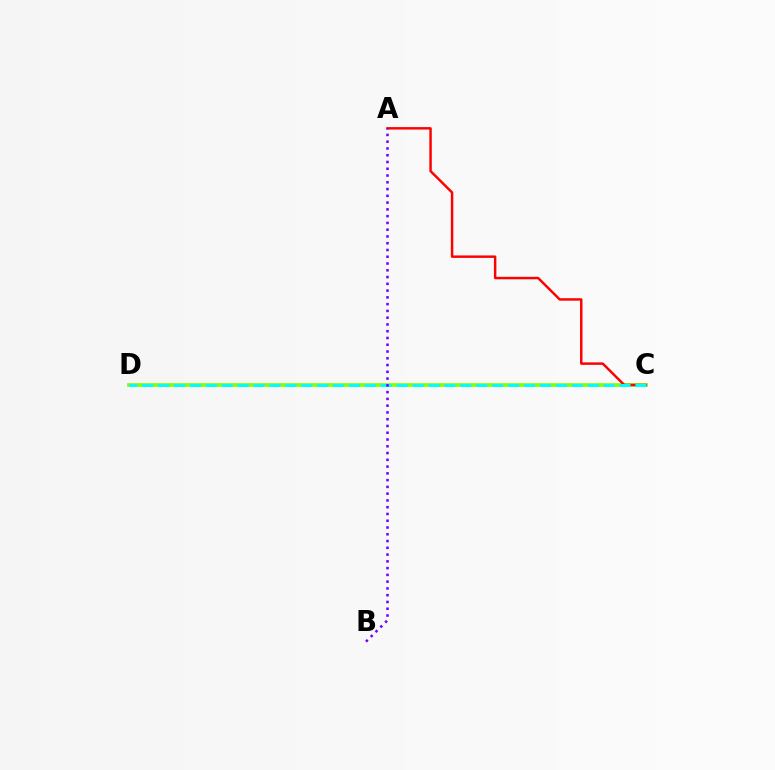{('C', 'D'): [{'color': '#84ff00', 'line_style': 'solid', 'thickness': 2.65}, {'color': '#00fff6', 'line_style': 'dashed', 'thickness': 2.16}], ('A', 'C'): [{'color': '#ff0000', 'line_style': 'solid', 'thickness': 1.77}], ('A', 'B'): [{'color': '#7200ff', 'line_style': 'dotted', 'thickness': 1.84}]}